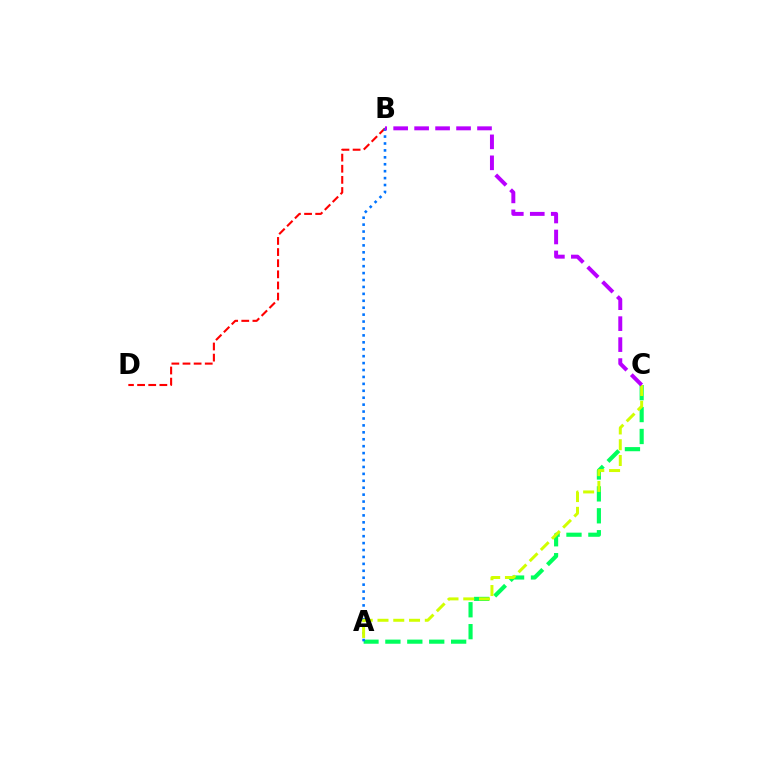{('B', 'D'): [{'color': '#ff0000', 'line_style': 'dashed', 'thickness': 1.51}], ('A', 'C'): [{'color': '#00ff5c', 'line_style': 'dashed', 'thickness': 2.98}, {'color': '#d1ff00', 'line_style': 'dashed', 'thickness': 2.14}], ('A', 'B'): [{'color': '#0074ff', 'line_style': 'dotted', 'thickness': 1.88}], ('B', 'C'): [{'color': '#b900ff', 'line_style': 'dashed', 'thickness': 2.85}]}